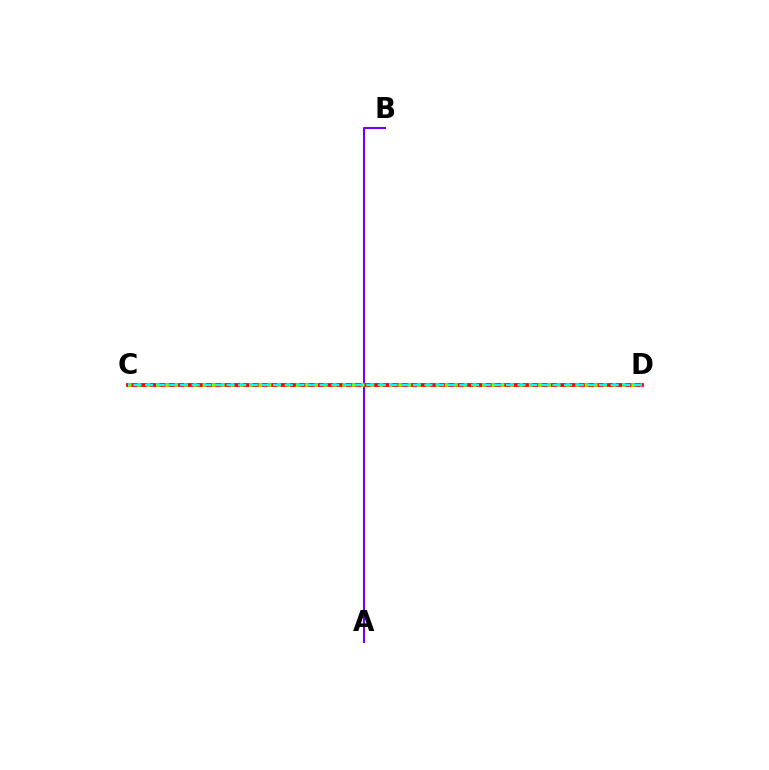{('A', 'B'): [{'color': '#7200ff', 'line_style': 'solid', 'thickness': 1.5}], ('C', 'D'): [{'color': '#ff0000', 'line_style': 'solid', 'thickness': 2.72}, {'color': '#84ff00', 'line_style': 'dotted', 'thickness': 2.53}, {'color': '#00fff6', 'line_style': 'dashed', 'thickness': 1.58}]}